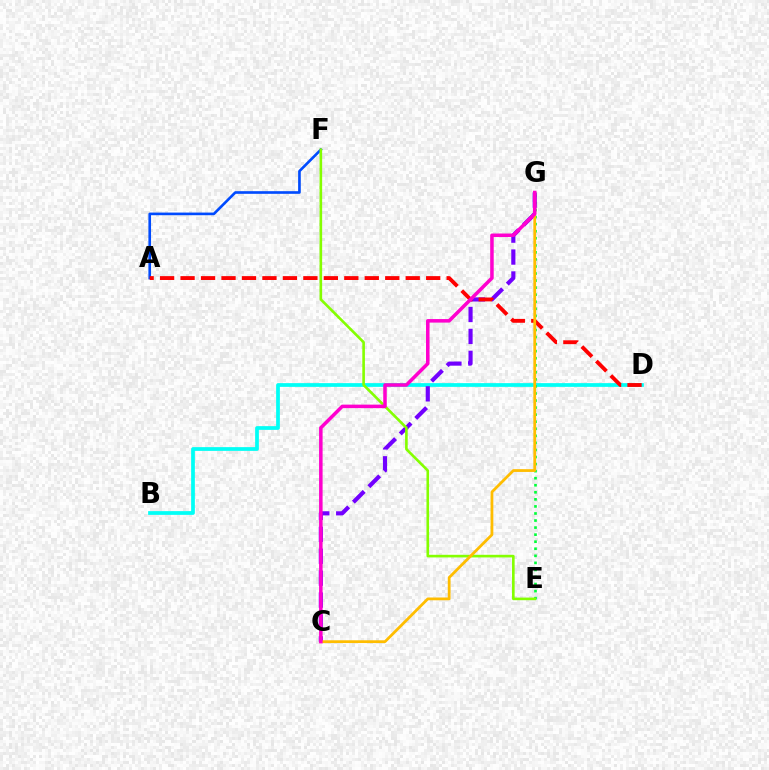{('A', 'F'): [{'color': '#004bff', 'line_style': 'solid', 'thickness': 1.9}], ('B', 'D'): [{'color': '#00fff6', 'line_style': 'solid', 'thickness': 2.69}], ('E', 'G'): [{'color': '#00ff39', 'line_style': 'dotted', 'thickness': 1.92}], ('C', 'G'): [{'color': '#7200ff', 'line_style': 'dashed', 'thickness': 2.98}, {'color': '#ffbd00', 'line_style': 'solid', 'thickness': 2.0}, {'color': '#ff00cf', 'line_style': 'solid', 'thickness': 2.54}], ('E', 'F'): [{'color': '#84ff00', 'line_style': 'solid', 'thickness': 1.89}], ('A', 'D'): [{'color': '#ff0000', 'line_style': 'dashed', 'thickness': 2.78}]}